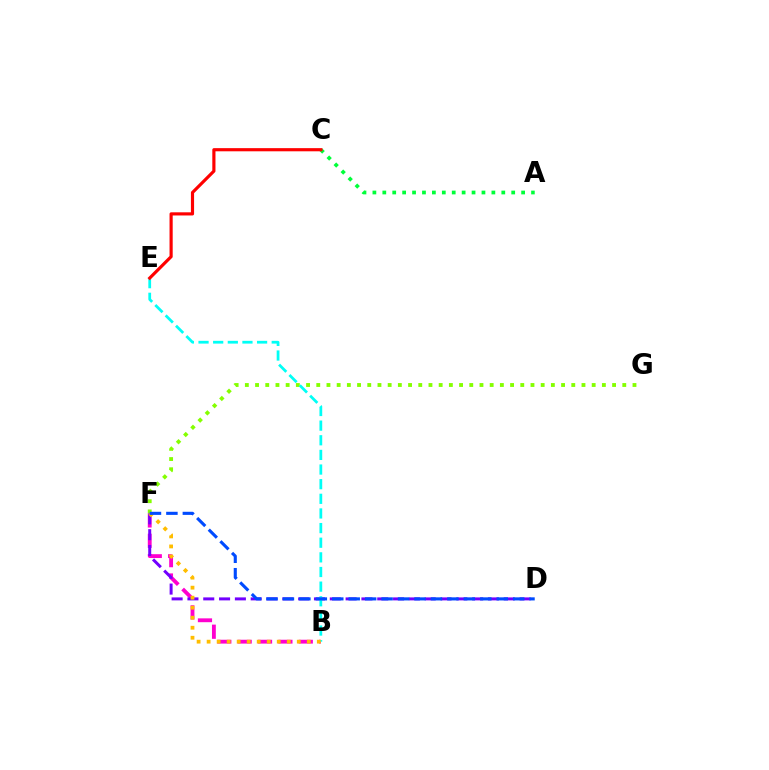{('B', 'F'): [{'color': '#ff00cf', 'line_style': 'dashed', 'thickness': 2.77}, {'color': '#ffbd00', 'line_style': 'dotted', 'thickness': 2.72}], ('A', 'C'): [{'color': '#00ff39', 'line_style': 'dotted', 'thickness': 2.69}], ('D', 'F'): [{'color': '#7200ff', 'line_style': 'dashed', 'thickness': 2.15}, {'color': '#004bff', 'line_style': 'dashed', 'thickness': 2.23}], ('F', 'G'): [{'color': '#84ff00', 'line_style': 'dotted', 'thickness': 2.77}], ('B', 'E'): [{'color': '#00fff6', 'line_style': 'dashed', 'thickness': 1.99}], ('C', 'E'): [{'color': '#ff0000', 'line_style': 'solid', 'thickness': 2.27}]}